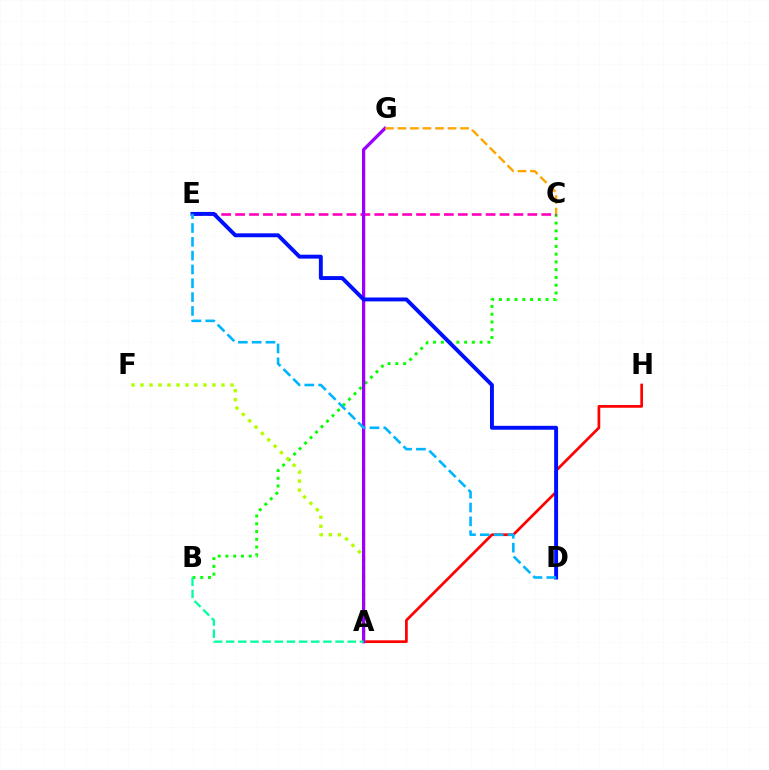{('B', 'C'): [{'color': '#08ff00', 'line_style': 'dotted', 'thickness': 2.11}], ('A', 'H'): [{'color': '#ff0000', 'line_style': 'solid', 'thickness': 1.95}], ('C', 'E'): [{'color': '#ff00bd', 'line_style': 'dashed', 'thickness': 1.89}], ('A', 'F'): [{'color': '#b3ff00', 'line_style': 'dotted', 'thickness': 2.44}], ('A', 'G'): [{'color': '#9b00ff', 'line_style': 'solid', 'thickness': 2.35}], ('D', 'E'): [{'color': '#0010ff', 'line_style': 'solid', 'thickness': 2.82}, {'color': '#00b5ff', 'line_style': 'dashed', 'thickness': 1.88}], ('C', 'G'): [{'color': '#ffa500', 'line_style': 'dashed', 'thickness': 1.7}], ('A', 'B'): [{'color': '#00ff9d', 'line_style': 'dashed', 'thickness': 1.65}]}